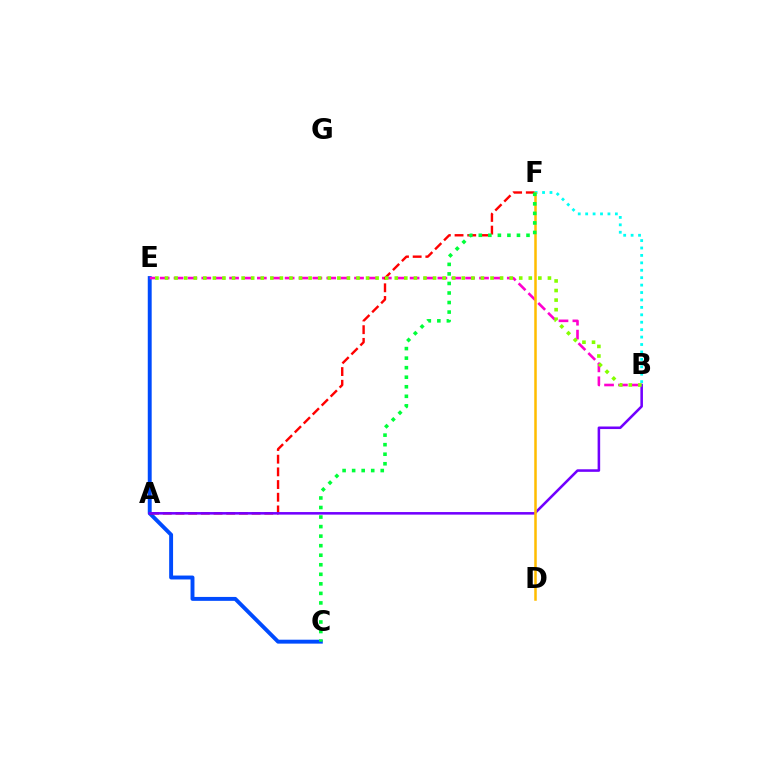{('C', 'E'): [{'color': '#004bff', 'line_style': 'solid', 'thickness': 2.82}], ('B', 'E'): [{'color': '#ff00cf', 'line_style': 'dashed', 'thickness': 1.89}, {'color': '#84ff00', 'line_style': 'dotted', 'thickness': 2.6}], ('A', 'F'): [{'color': '#ff0000', 'line_style': 'dashed', 'thickness': 1.72}], ('A', 'B'): [{'color': '#7200ff', 'line_style': 'solid', 'thickness': 1.84}], ('B', 'F'): [{'color': '#00fff6', 'line_style': 'dotted', 'thickness': 2.02}], ('D', 'F'): [{'color': '#ffbd00', 'line_style': 'solid', 'thickness': 1.81}], ('C', 'F'): [{'color': '#00ff39', 'line_style': 'dotted', 'thickness': 2.59}]}